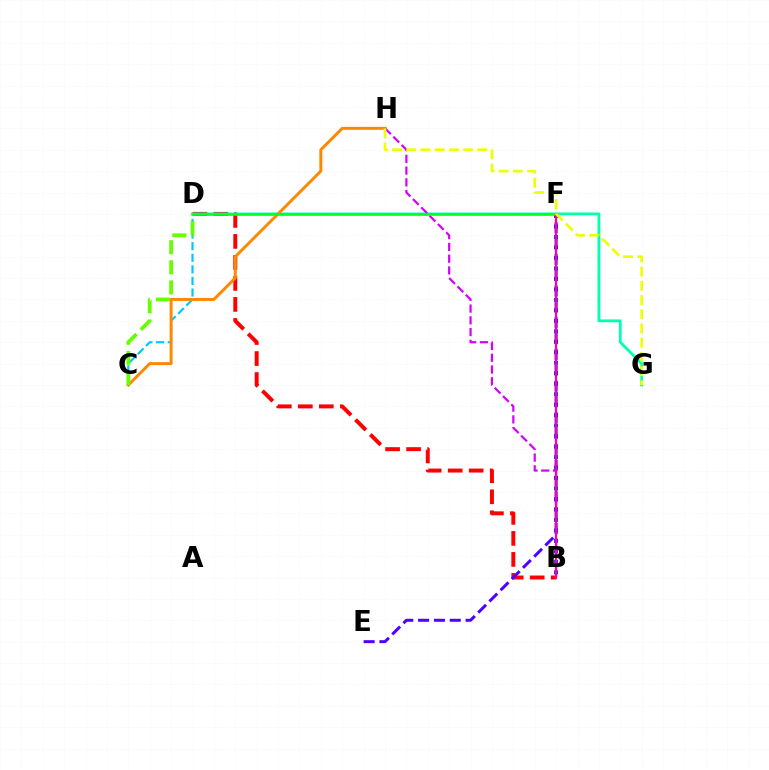{('B', 'D'): [{'color': '#ff0000', 'line_style': 'dashed', 'thickness': 2.85}], ('D', 'G'): [{'color': '#00ffaf', 'line_style': 'solid', 'thickness': 2.02}], ('C', 'D'): [{'color': '#00c7ff', 'line_style': 'dashed', 'thickness': 1.57}, {'color': '#66ff00', 'line_style': 'dashed', 'thickness': 2.73}], ('C', 'H'): [{'color': '#ff8800', 'line_style': 'solid', 'thickness': 2.13}], ('B', 'F'): [{'color': '#003fff', 'line_style': 'dotted', 'thickness': 2.85}, {'color': '#ff00a0', 'line_style': 'solid', 'thickness': 1.58}], ('E', 'F'): [{'color': '#4f00ff', 'line_style': 'dashed', 'thickness': 2.15}], ('B', 'H'): [{'color': '#d600ff', 'line_style': 'dashed', 'thickness': 1.6}], ('D', 'F'): [{'color': '#00ff27', 'line_style': 'solid', 'thickness': 1.83}], ('G', 'H'): [{'color': '#eeff00', 'line_style': 'dashed', 'thickness': 1.93}]}